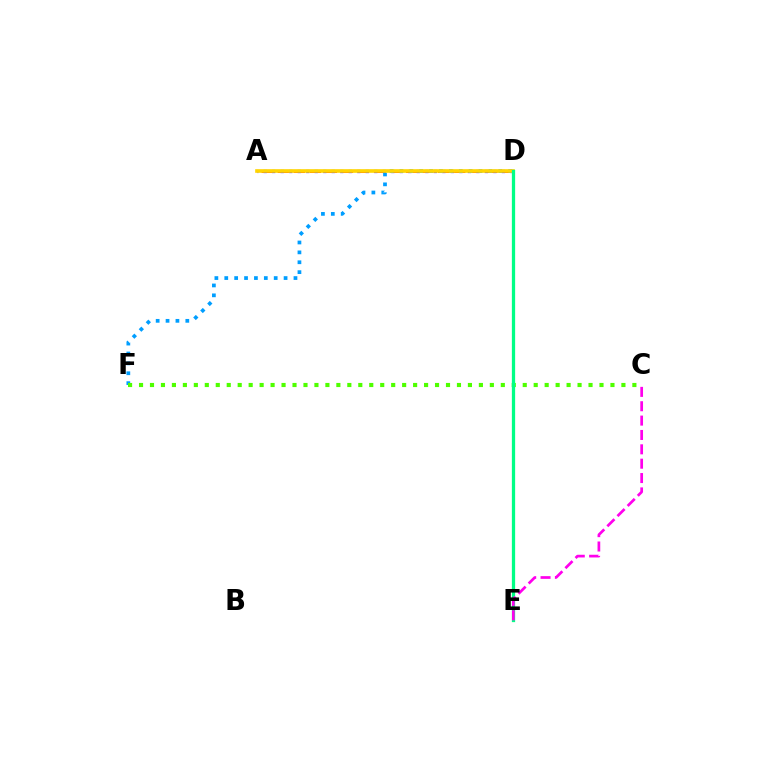{('A', 'D'): [{'color': '#ff0000', 'line_style': 'dashed', 'thickness': 2.18}, {'color': '#3700ff', 'line_style': 'dotted', 'thickness': 2.31}, {'color': '#ffd500', 'line_style': 'solid', 'thickness': 2.62}], ('D', 'F'): [{'color': '#009eff', 'line_style': 'dotted', 'thickness': 2.69}], ('C', 'F'): [{'color': '#4fff00', 'line_style': 'dotted', 'thickness': 2.98}], ('D', 'E'): [{'color': '#00ff86', 'line_style': 'solid', 'thickness': 2.35}], ('C', 'E'): [{'color': '#ff00ed', 'line_style': 'dashed', 'thickness': 1.95}]}